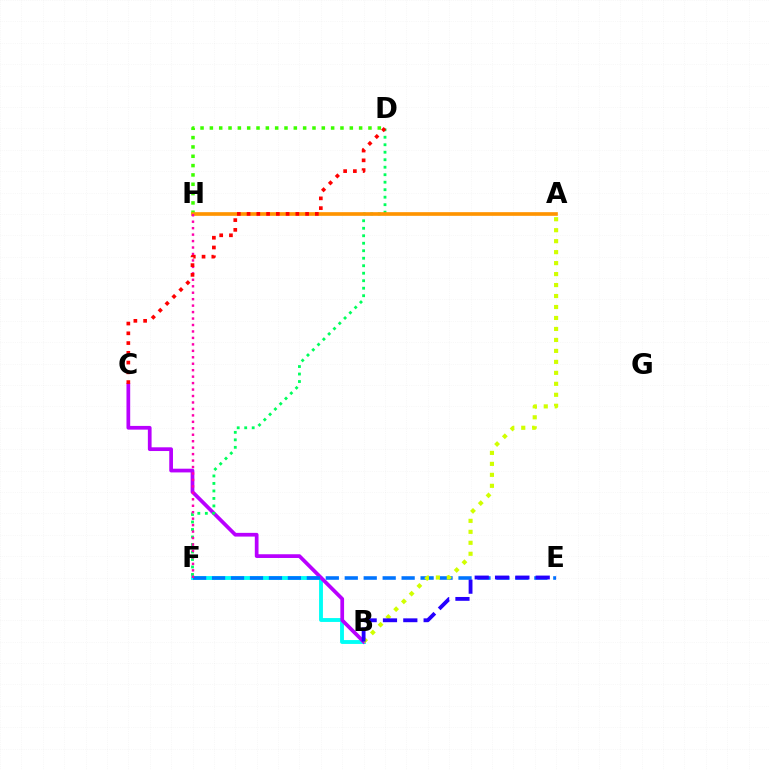{('B', 'F'): [{'color': '#00fff6', 'line_style': 'solid', 'thickness': 2.78}], ('B', 'C'): [{'color': '#b900ff', 'line_style': 'solid', 'thickness': 2.68}], ('D', 'H'): [{'color': '#3dff00', 'line_style': 'dotted', 'thickness': 2.53}], ('D', 'F'): [{'color': '#00ff5c', 'line_style': 'dotted', 'thickness': 2.04}], ('A', 'H'): [{'color': '#ff9400', 'line_style': 'solid', 'thickness': 2.64}], ('E', 'F'): [{'color': '#0074ff', 'line_style': 'dashed', 'thickness': 2.58}], ('A', 'B'): [{'color': '#d1ff00', 'line_style': 'dotted', 'thickness': 2.98}], ('B', 'E'): [{'color': '#2500ff', 'line_style': 'dashed', 'thickness': 2.76}], ('F', 'H'): [{'color': '#ff00ac', 'line_style': 'dotted', 'thickness': 1.75}], ('C', 'D'): [{'color': '#ff0000', 'line_style': 'dotted', 'thickness': 2.65}]}